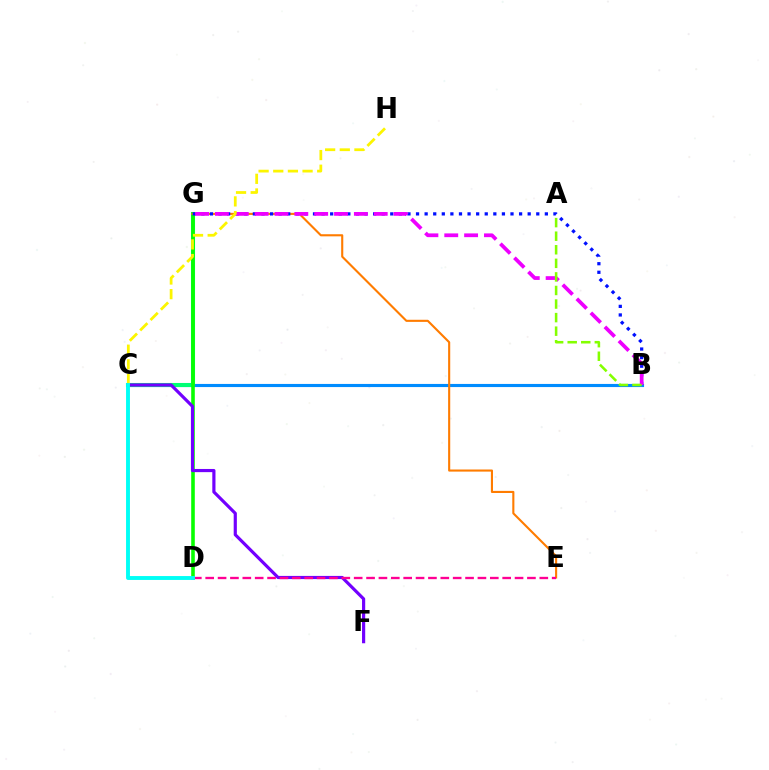{('B', 'C'): [{'color': '#ff0000', 'line_style': 'dotted', 'thickness': 2.07}, {'color': '#008cff', 'line_style': 'solid', 'thickness': 2.25}], ('C', 'G'): [{'color': '#00ff74', 'line_style': 'solid', 'thickness': 2.93}], ('D', 'G'): [{'color': '#08ff00', 'line_style': 'solid', 'thickness': 2.58}], ('E', 'G'): [{'color': '#ff7c00', 'line_style': 'solid', 'thickness': 1.52}], ('B', 'G'): [{'color': '#0010ff', 'line_style': 'dotted', 'thickness': 2.33}, {'color': '#ee00ff', 'line_style': 'dashed', 'thickness': 2.7}], ('C', 'F'): [{'color': '#7200ff', 'line_style': 'solid', 'thickness': 2.28}], ('D', 'E'): [{'color': '#ff0094', 'line_style': 'dashed', 'thickness': 1.68}], ('C', 'H'): [{'color': '#fcf500', 'line_style': 'dashed', 'thickness': 1.99}], ('C', 'D'): [{'color': '#00fff6', 'line_style': 'solid', 'thickness': 2.8}], ('A', 'B'): [{'color': '#84ff00', 'line_style': 'dashed', 'thickness': 1.84}]}